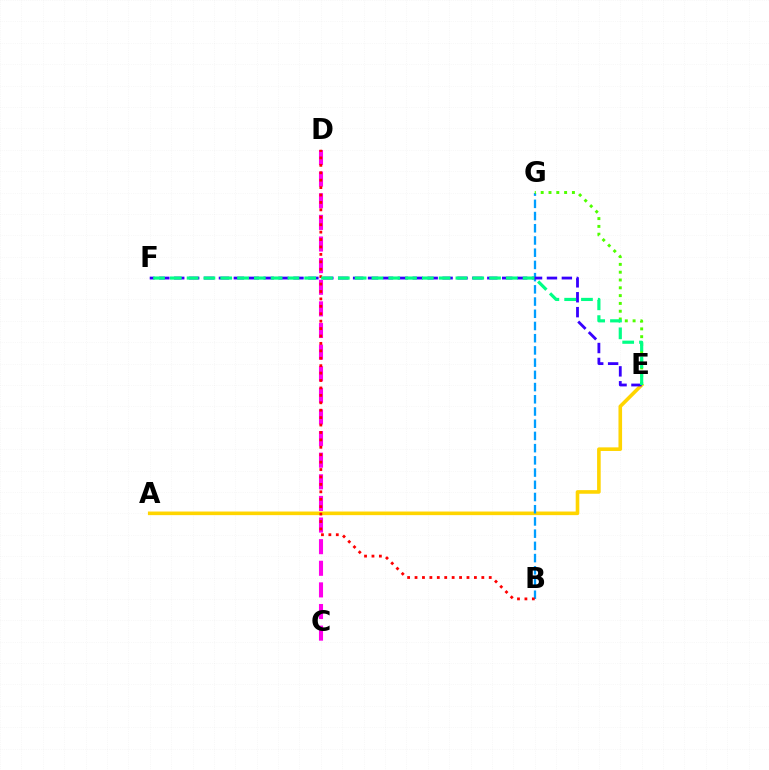{('A', 'E'): [{'color': '#ffd500', 'line_style': 'solid', 'thickness': 2.6}], ('C', 'D'): [{'color': '#ff00ed', 'line_style': 'dashed', 'thickness': 2.94}], ('B', 'G'): [{'color': '#009eff', 'line_style': 'dashed', 'thickness': 1.66}], ('E', 'F'): [{'color': '#3700ff', 'line_style': 'dashed', 'thickness': 2.03}, {'color': '#00ff86', 'line_style': 'dashed', 'thickness': 2.28}], ('E', 'G'): [{'color': '#4fff00', 'line_style': 'dotted', 'thickness': 2.12}], ('B', 'D'): [{'color': '#ff0000', 'line_style': 'dotted', 'thickness': 2.02}]}